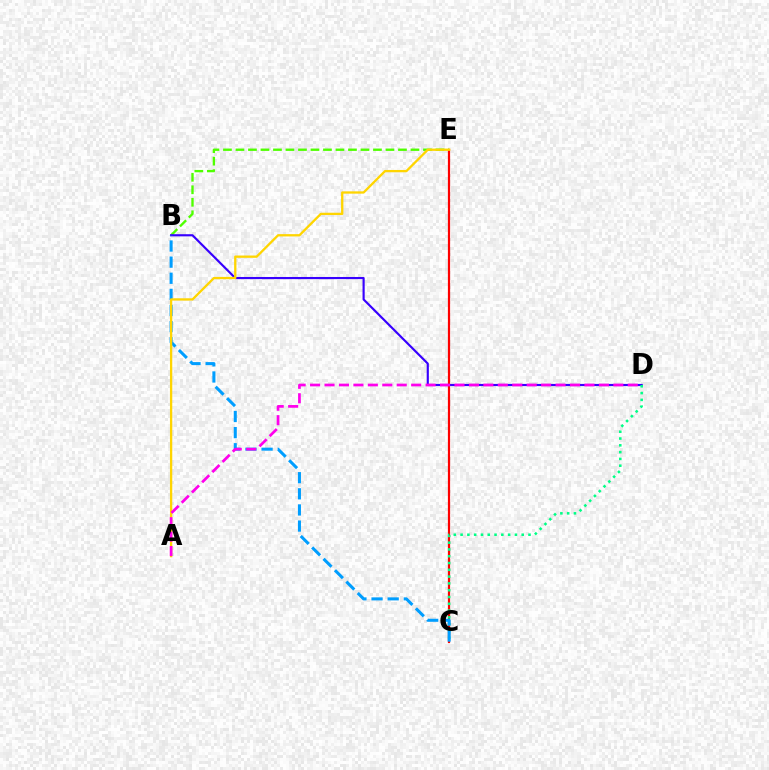{('B', 'E'): [{'color': '#4fff00', 'line_style': 'dashed', 'thickness': 1.7}], ('C', 'E'): [{'color': '#ff0000', 'line_style': 'solid', 'thickness': 1.6}], ('B', 'D'): [{'color': '#3700ff', 'line_style': 'solid', 'thickness': 1.55}], ('C', 'D'): [{'color': '#00ff86', 'line_style': 'dotted', 'thickness': 1.84}], ('B', 'C'): [{'color': '#009eff', 'line_style': 'dashed', 'thickness': 2.19}], ('A', 'E'): [{'color': '#ffd500', 'line_style': 'solid', 'thickness': 1.66}], ('A', 'D'): [{'color': '#ff00ed', 'line_style': 'dashed', 'thickness': 1.96}]}